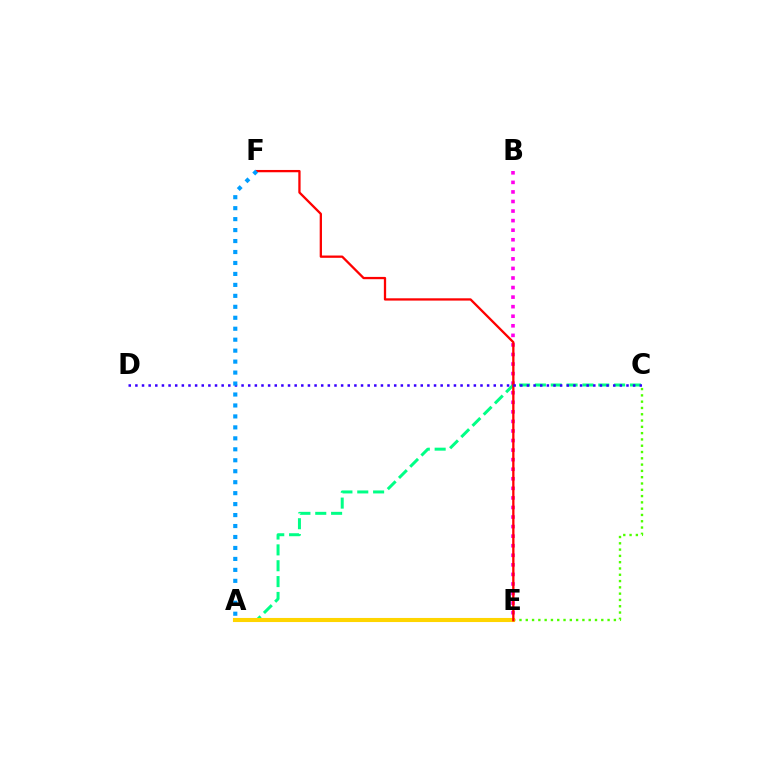{('B', 'E'): [{'color': '#ff00ed', 'line_style': 'dotted', 'thickness': 2.6}], ('A', 'C'): [{'color': '#00ff86', 'line_style': 'dashed', 'thickness': 2.15}], ('C', 'E'): [{'color': '#4fff00', 'line_style': 'dotted', 'thickness': 1.71}], ('A', 'E'): [{'color': '#ffd500', 'line_style': 'solid', 'thickness': 2.94}], ('E', 'F'): [{'color': '#ff0000', 'line_style': 'solid', 'thickness': 1.65}], ('C', 'D'): [{'color': '#3700ff', 'line_style': 'dotted', 'thickness': 1.8}], ('A', 'F'): [{'color': '#009eff', 'line_style': 'dotted', 'thickness': 2.98}]}